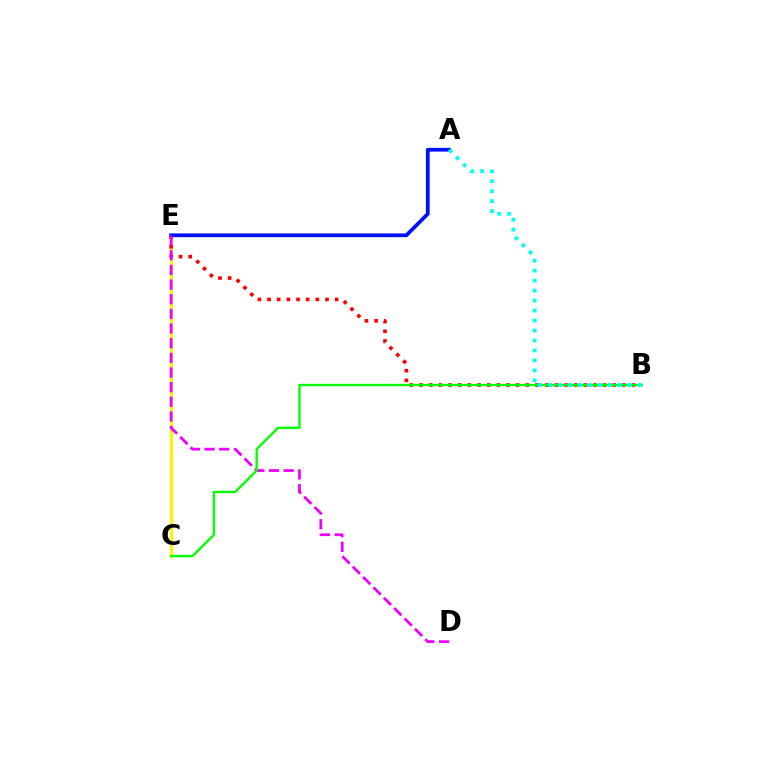{('C', 'E'): [{'color': '#fcf500', 'line_style': 'solid', 'thickness': 2.21}], ('B', 'E'): [{'color': '#ff0000', 'line_style': 'dotted', 'thickness': 2.62}], ('A', 'E'): [{'color': '#0010ff', 'line_style': 'solid', 'thickness': 2.7}], ('D', 'E'): [{'color': '#ee00ff', 'line_style': 'dashed', 'thickness': 1.99}], ('B', 'C'): [{'color': '#08ff00', 'line_style': 'solid', 'thickness': 1.7}], ('A', 'B'): [{'color': '#00fff6', 'line_style': 'dotted', 'thickness': 2.71}]}